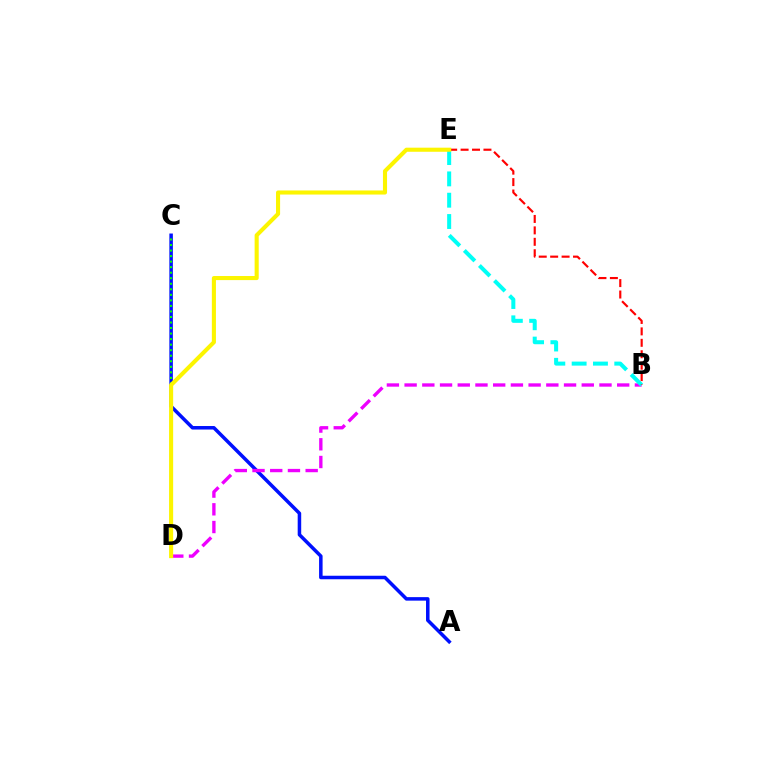{('A', 'C'): [{'color': '#0010ff', 'line_style': 'solid', 'thickness': 2.53}], ('B', 'D'): [{'color': '#ee00ff', 'line_style': 'dashed', 'thickness': 2.41}], ('C', 'D'): [{'color': '#08ff00', 'line_style': 'dotted', 'thickness': 1.5}], ('B', 'E'): [{'color': '#00fff6', 'line_style': 'dashed', 'thickness': 2.9}, {'color': '#ff0000', 'line_style': 'dashed', 'thickness': 1.55}], ('D', 'E'): [{'color': '#fcf500', 'line_style': 'solid', 'thickness': 2.94}]}